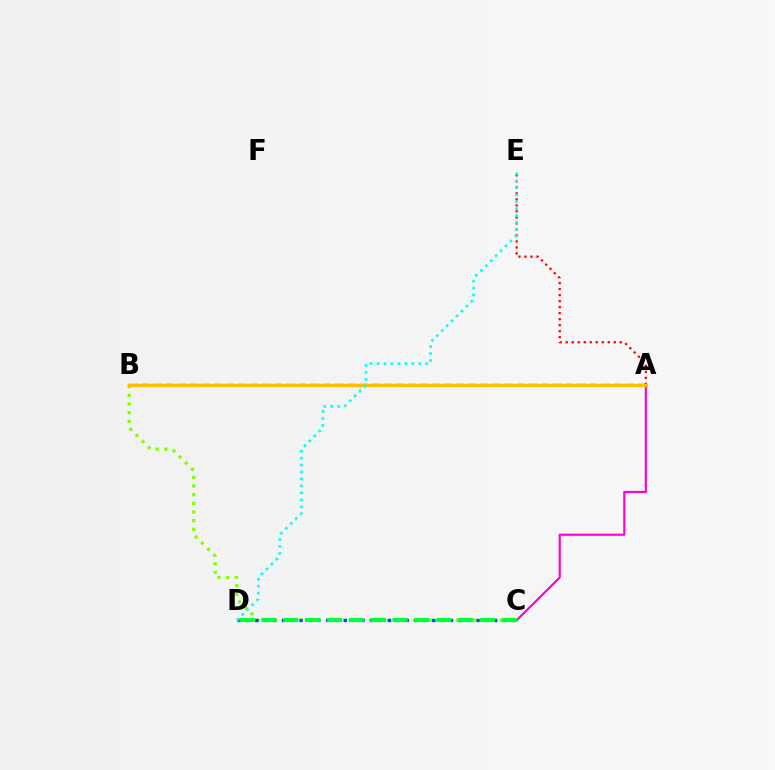{('B', 'C'): [{'color': '#84ff00', 'line_style': 'dotted', 'thickness': 2.36}], ('C', 'D'): [{'color': '#004bff', 'line_style': 'dotted', 'thickness': 2.4}, {'color': '#00ff39', 'line_style': 'dashed', 'thickness': 2.97}], ('A', 'B'): [{'color': '#7200ff', 'line_style': 'dashed', 'thickness': 1.65}, {'color': '#ffbd00', 'line_style': 'solid', 'thickness': 2.36}], ('A', 'C'): [{'color': '#ff00cf', 'line_style': 'solid', 'thickness': 1.55}], ('A', 'E'): [{'color': '#ff0000', 'line_style': 'dotted', 'thickness': 1.63}], ('D', 'E'): [{'color': '#00fff6', 'line_style': 'dotted', 'thickness': 1.89}]}